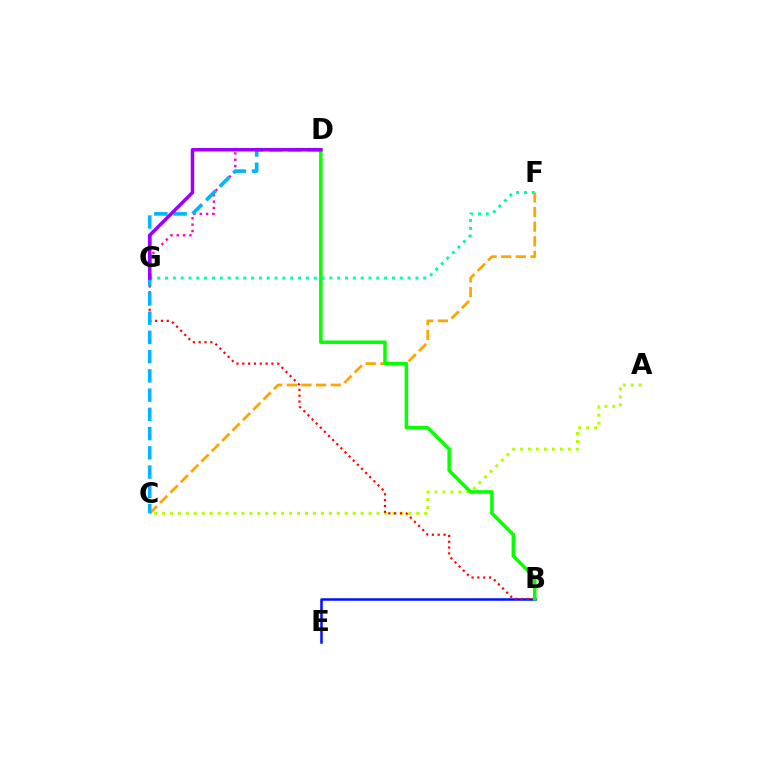{('A', 'C'): [{'color': '#b3ff00', 'line_style': 'dotted', 'thickness': 2.16}], ('D', 'G'): [{'color': '#ff00bd', 'line_style': 'dotted', 'thickness': 1.72}, {'color': '#9b00ff', 'line_style': 'solid', 'thickness': 2.53}], ('B', 'E'): [{'color': '#0010ff', 'line_style': 'solid', 'thickness': 1.8}], ('B', 'G'): [{'color': '#ff0000', 'line_style': 'dotted', 'thickness': 1.58}], ('C', 'F'): [{'color': '#ffa500', 'line_style': 'dashed', 'thickness': 1.99}], ('B', 'D'): [{'color': '#08ff00', 'line_style': 'solid', 'thickness': 2.53}], ('C', 'D'): [{'color': '#00b5ff', 'line_style': 'dashed', 'thickness': 2.61}], ('F', 'G'): [{'color': '#00ff9d', 'line_style': 'dotted', 'thickness': 2.13}]}